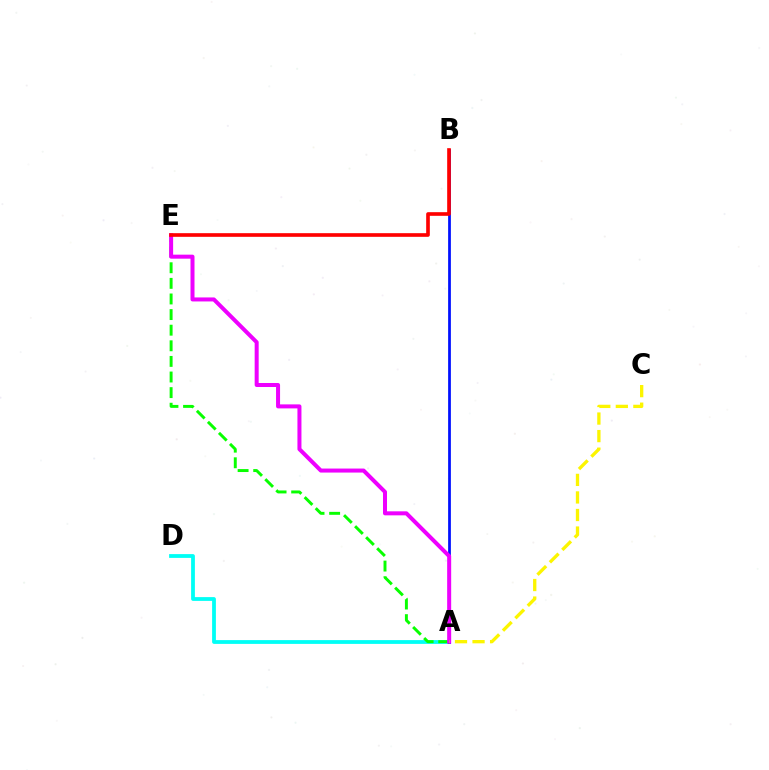{('A', 'D'): [{'color': '#00fff6', 'line_style': 'solid', 'thickness': 2.72}], ('A', 'B'): [{'color': '#0010ff', 'line_style': 'solid', 'thickness': 1.98}], ('A', 'E'): [{'color': '#08ff00', 'line_style': 'dashed', 'thickness': 2.12}, {'color': '#ee00ff', 'line_style': 'solid', 'thickness': 2.89}], ('B', 'E'): [{'color': '#ff0000', 'line_style': 'solid', 'thickness': 2.63}], ('A', 'C'): [{'color': '#fcf500', 'line_style': 'dashed', 'thickness': 2.38}]}